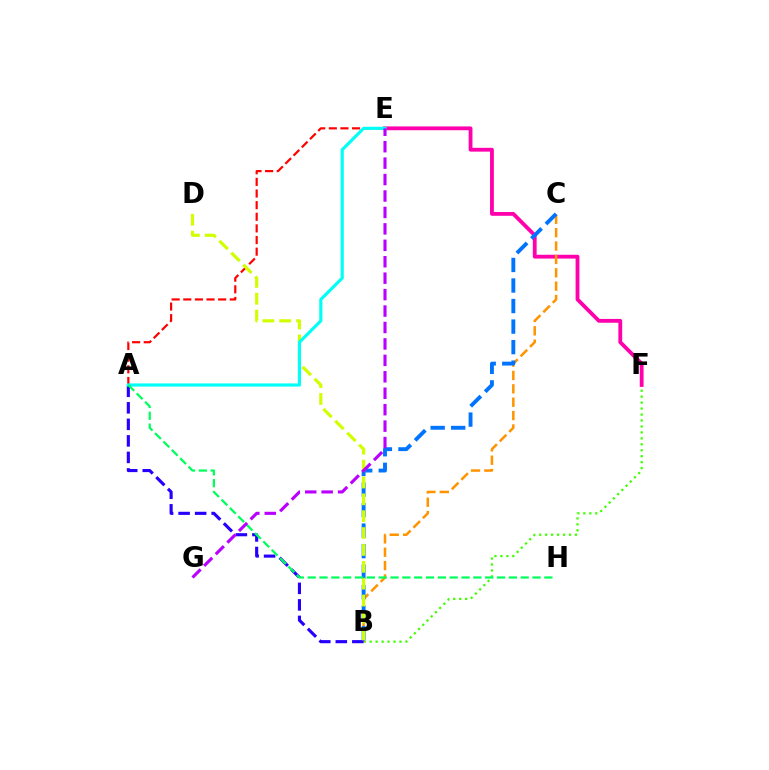{('A', 'E'): [{'color': '#ff0000', 'line_style': 'dashed', 'thickness': 1.58}, {'color': '#00fff6', 'line_style': 'solid', 'thickness': 2.27}], ('B', 'F'): [{'color': '#3dff00', 'line_style': 'dotted', 'thickness': 1.62}], ('E', 'F'): [{'color': '#ff00ac', 'line_style': 'solid', 'thickness': 2.74}], ('B', 'C'): [{'color': '#ff9400', 'line_style': 'dashed', 'thickness': 1.82}, {'color': '#0074ff', 'line_style': 'dashed', 'thickness': 2.79}], ('A', 'B'): [{'color': '#2500ff', 'line_style': 'dashed', 'thickness': 2.25}], ('B', 'D'): [{'color': '#d1ff00', 'line_style': 'dashed', 'thickness': 2.29}], ('A', 'H'): [{'color': '#00ff5c', 'line_style': 'dashed', 'thickness': 1.61}], ('E', 'G'): [{'color': '#b900ff', 'line_style': 'dashed', 'thickness': 2.23}]}